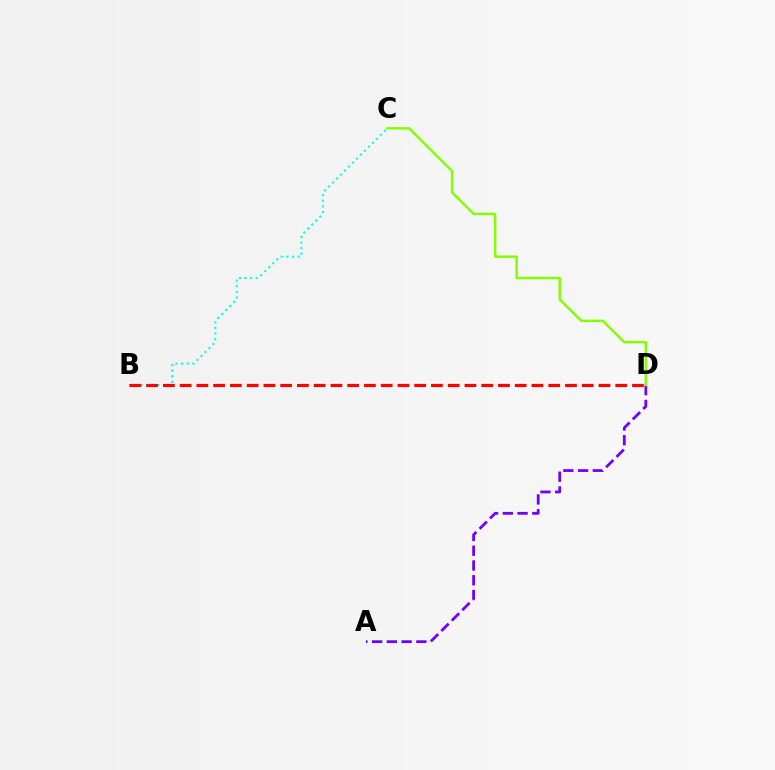{('B', 'C'): [{'color': '#00fff6', 'line_style': 'dotted', 'thickness': 1.53}], ('A', 'D'): [{'color': '#7200ff', 'line_style': 'dashed', 'thickness': 2.0}], ('C', 'D'): [{'color': '#84ff00', 'line_style': 'solid', 'thickness': 1.78}], ('B', 'D'): [{'color': '#ff0000', 'line_style': 'dashed', 'thickness': 2.28}]}